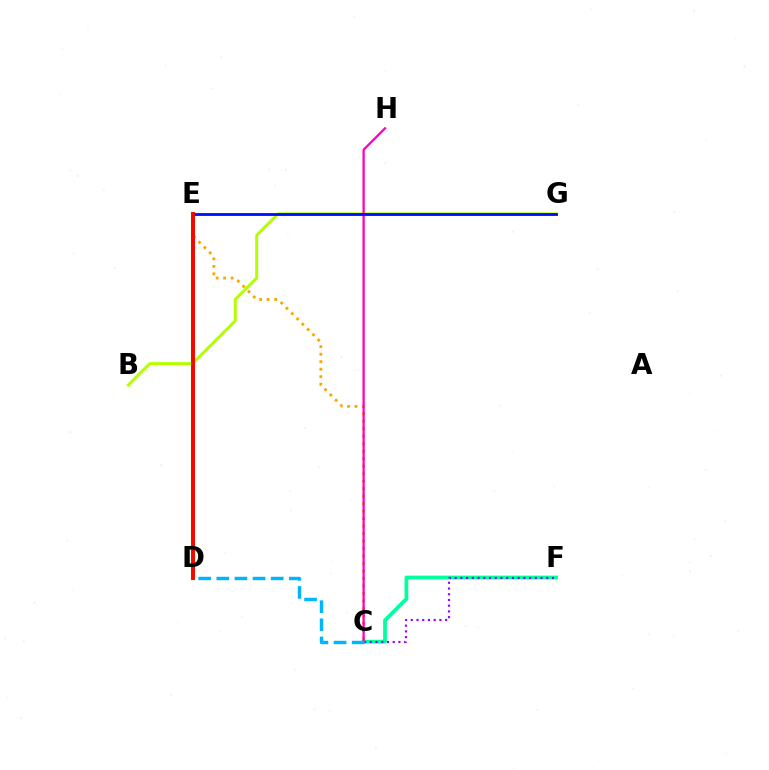{('D', 'E'): [{'color': '#08ff00', 'line_style': 'solid', 'thickness': 2.98}, {'color': '#ff0000', 'line_style': 'solid', 'thickness': 2.77}], ('B', 'G'): [{'color': '#b3ff00', 'line_style': 'solid', 'thickness': 2.16}], ('C', 'E'): [{'color': '#ffa500', 'line_style': 'dotted', 'thickness': 2.03}], ('C', 'F'): [{'color': '#00ff9d', 'line_style': 'solid', 'thickness': 2.7}, {'color': '#9b00ff', 'line_style': 'dotted', 'thickness': 1.56}], ('C', 'H'): [{'color': '#ff00bd', 'line_style': 'solid', 'thickness': 1.64}], ('E', 'G'): [{'color': '#0010ff', 'line_style': 'solid', 'thickness': 2.04}], ('C', 'D'): [{'color': '#00b5ff', 'line_style': 'dashed', 'thickness': 2.46}]}